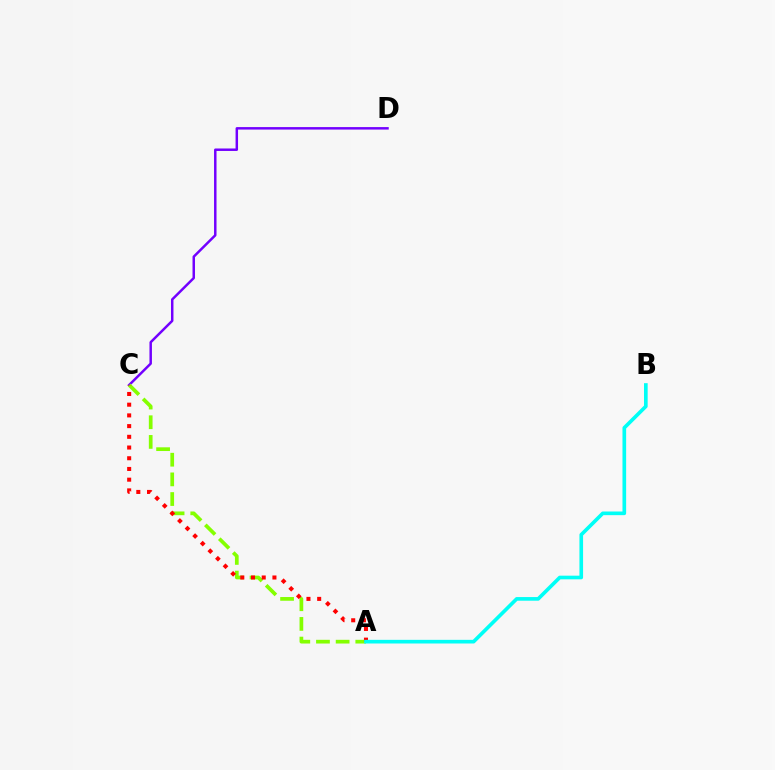{('C', 'D'): [{'color': '#7200ff', 'line_style': 'solid', 'thickness': 1.78}], ('A', 'C'): [{'color': '#84ff00', 'line_style': 'dashed', 'thickness': 2.67}, {'color': '#ff0000', 'line_style': 'dotted', 'thickness': 2.91}], ('A', 'B'): [{'color': '#00fff6', 'line_style': 'solid', 'thickness': 2.63}]}